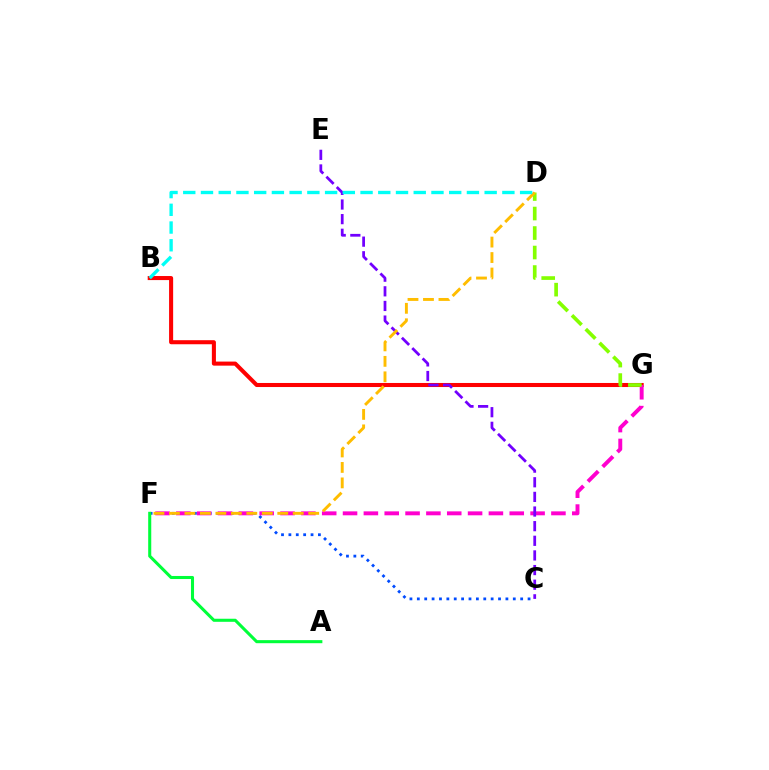{('B', 'G'): [{'color': '#ff0000', 'line_style': 'solid', 'thickness': 2.92}], ('C', 'F'): [{'color': '#004bff', 'line_style': 'dotted', 'thickness': 2.01}], ('F', 'G'): [{'color': '#ff00cf', 'line_style': 'dashed', 'thickness': 2.83}], ('C', 'E'): [{'color': '#7200ff', 'line_style': 'dashed', 'thickness': 1.99}], ('D', 'G'): [{'color': '#84ff00', 'line_style': 'dashed', 'thickness': 2.65}], ('D', 'F'): [{'color': '#ffbd00', 'line_style': 'dashed', 'thickness': 2.1}], ('B', 'D'): [{'color': '#00fff6', 'line_style': 'dashed', 'thickness': 2.41}], ('A', 'F'): [{'color': '#00ff39', 'line_style': 'solid', 'thickness': 2.21}]}